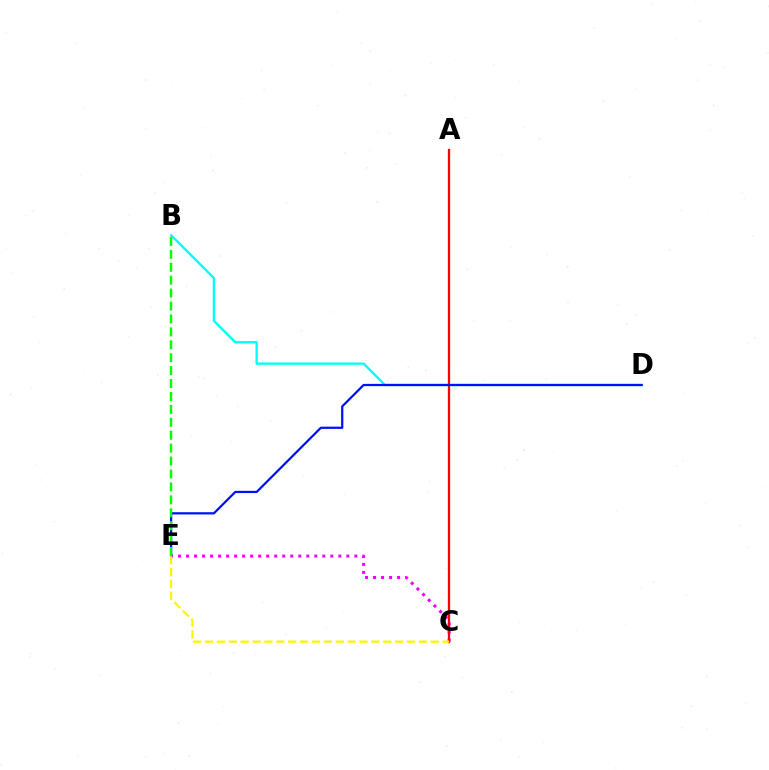{('B', 'D'): [{'color': '#00fff6', 'line_style': 'solid', 'thickness': 1.68}], ('C', 'E'): [{'color': '#ee00ff', 'line_style': 'dotted', 'thickness': 2.18}, {'color': '#fcf500', 'line_style': 'dashed', 'thickness': 1.61}], ('A', 'C'): [{'color': '#ff0000', 'line_style': 'solid', 'thickness': 1.64}], ('D', 'E'): [{'color': '#0010ff', 'line_style': 'solid', 'thickness': 1.61}], ('B', 'E'): [{'color': '#08ff00', 'line_style': 'dashed', 'thickness': 1.76}]}